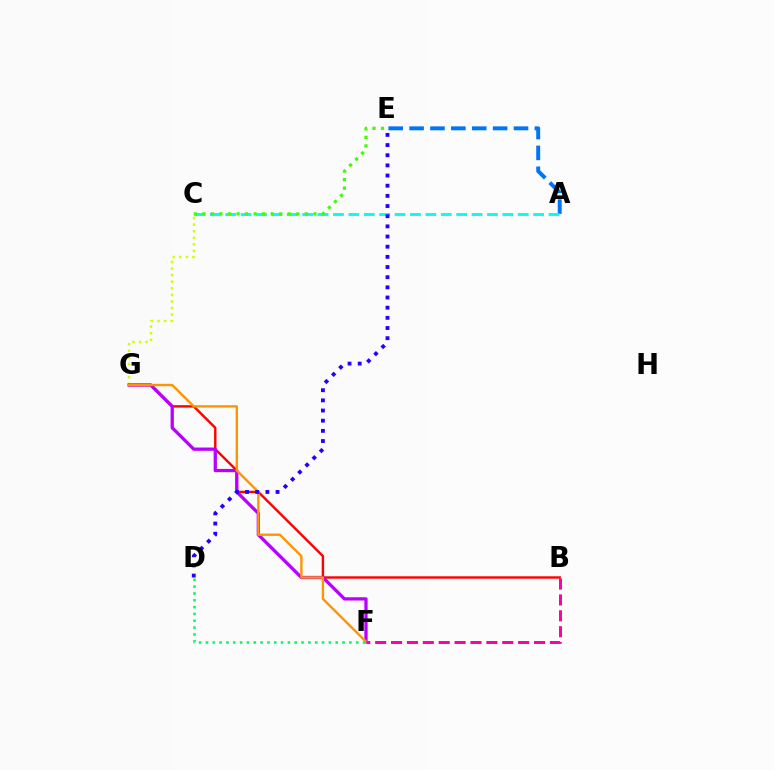{('B', 'G'): [{'color': '#ff0000', 'line_style': 'solid', 'thickness': 1.74}], ('A', 'E'): [{'color': '#0074ff', 'line_style': 'dashed', 'thickness': 2.84}], ('C', 'G'): [{'color': '#d1ff00', 'line_style': 'dotted', 'thickness': 1.79}], ('F', 'G'): [{'color': '#b900ff', 'line_style': 'solid', 'thickness': 2.37}, {'color': '#ff9400', 'line_style': 'solid', 'thickness': 1.71}], ('A', 'C'): [{'color': '#00fff6', 'line_style': 'dashed', 'thickness': 2.09}], ('D', 'F'): [{'color': '#00ff5c', 'line_style': 'dotted', 'thickness': 1.86}], ('C', 'E'): [{'color': '#3dff00', 'line_style': 'dotted', 'thickness': 2.32}], ('B', 'F'): [{'color': '#ff00ac', 'line_style': 'dashed', 'thickness': 2.16}], ('D', 'E'): [{'color': '#2500ff', 'line_style': 'dotted', 'thickness': 2.76}]}